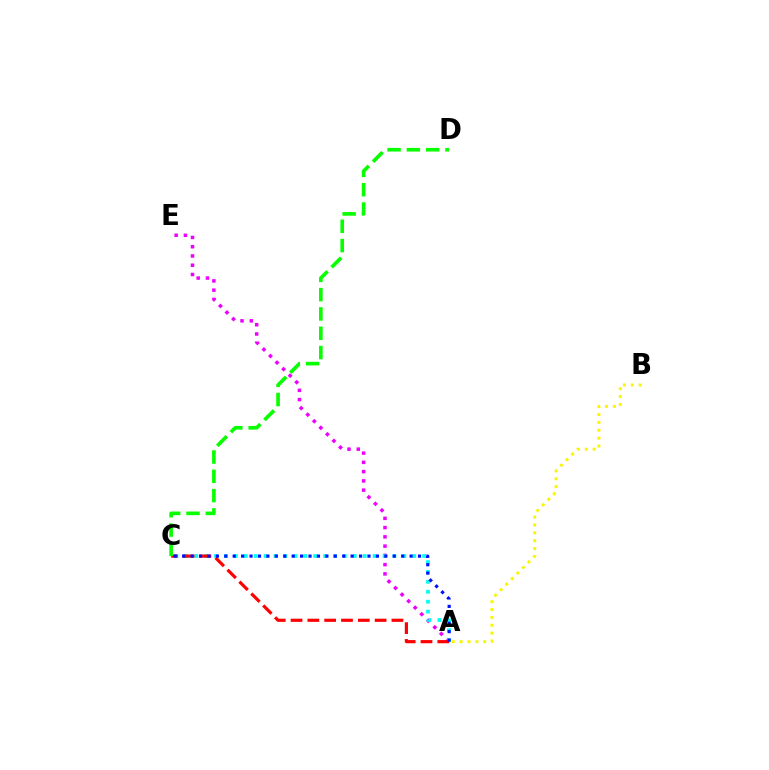{('A', 'E'): [{'color': '#ee00ff', 'line_style': 'dotted', 'thickness': 2.52}], ('A', 'B'): [{'color': '#fcf500', 'line_style': 'dotted', 'thickness': 2.14}], ('A', 'C'): [{'color': '#00fff6', 'line_style': 'dotted', 'thickness': 2.69}, {'color': '#ff0000', 'line_style': 'dashed', 'thickness': 2.28}, {'color': '#0010ff', 'line_style': 'dotted', 'thickness': 2.29}], ('C', 'D'): [{'color': '#08ff00', 'line_style': 'dashed', 'thickness': 2.62}]}